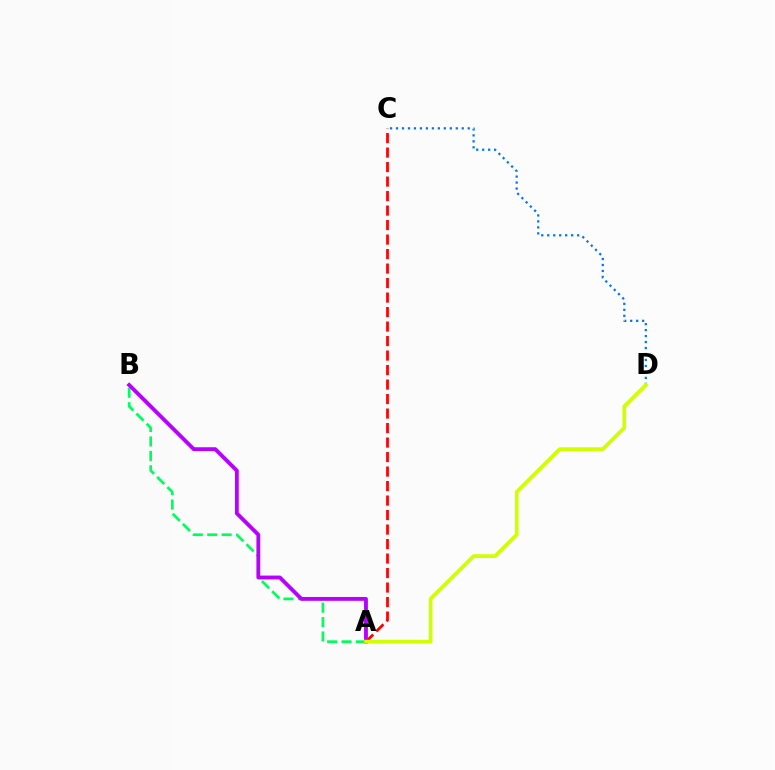{('A', 'C'): [{'color': '#ff0000', 'line_style': 'dashed', 'thickness': 1.97}], ('C', 'D'): [{'color': '#0074ff', 'line_style': 'dotted', 'thickness': 1.62}], ('A', 'B'): [{'color': '#00ff5c', 'line_style': 'dashed', 'thickness': 1.96}, {'color': '#b900ff', 'line_style': 'solid', 'thickness': 2.77}], ('A', 'D'): [{'color': '#d1ff00', 'line_style': 'solid', 'thickness': 2.71}]}